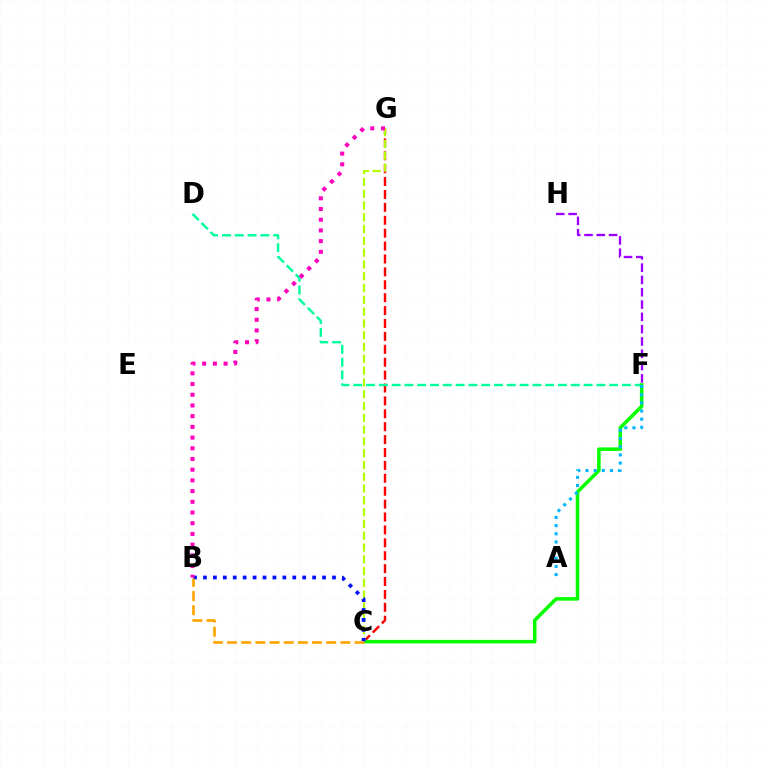{('C', 'G'): [{'color': '#ff0000', 'line_style': 'dashed', 'thickness': 1.75}, {'color': '#b3ff00', 'line_style': 'dashed', 'thickness': 1.6}], ('D', 'F'): [{'color': '#00ff9d', 'line_style': 'dashed', 'thickness': 1.74}], ('C', 'F'): [{'color': '#08ff00', 'line_style': 'solid', 'thickness': 2.55}], ('B', 'C'): [{'color': '#0010ff', 'line_style': 'dotted', 'thickness': 2.7}, {'color': '#ffa500', 'line_style': 'dashed', 'thickness': 1.92}], ('A', 'F'): [{'color': '#00b5ff', 'line_style': 'dotted', 'thickness': 2.22}], ('F', 'H'): [{'color': '#9b00ff', 'line_style': 'dashed', 'thickness': 1.67}], ('B', 'G'): [{'color': '#ff00bd', 'line_style': 'dotted', 'thickness': 2.91}]}